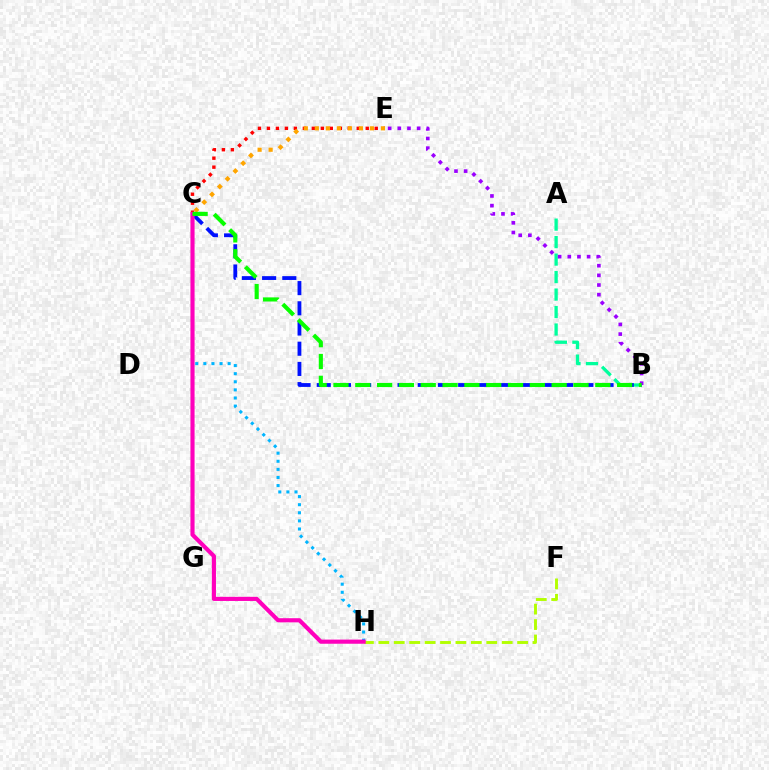{('C', 'E'): [{'color': '#ff0000', 'line_style': 'dotted', 'thickness': 2.44}, {'color': '#ffa500', 'line_style': 'dotted', 'thickness': 2.99}], ('C', 'H'): [{'color': '#00b5ff', 'line_style': 'dotted', 'thickness': 2.2}, {'color': '#ff00bd', 'line_style': 'solid', 'thickness': 2.98}], ('A', 'B'): [{'color': '#00ff9d', 'line_style': 'dashed', 'thickness': 2.38}], ('F', 'H'): [{'color': '#b3ff00', 'line_style': 'dashed', 'thickness': 2.09}], ('B', 'C'): [{'color': '#0010ff', 'line_style': 'dashed', 'thickness': 2.74}, {'color': '#08ff00', 'line_style': 'dashed', 'thickness': 2.96}], ('B', 'E'): [{'color': '#9b00ff', 'line_style': 'dotted', 'thickness': 2.62}]}